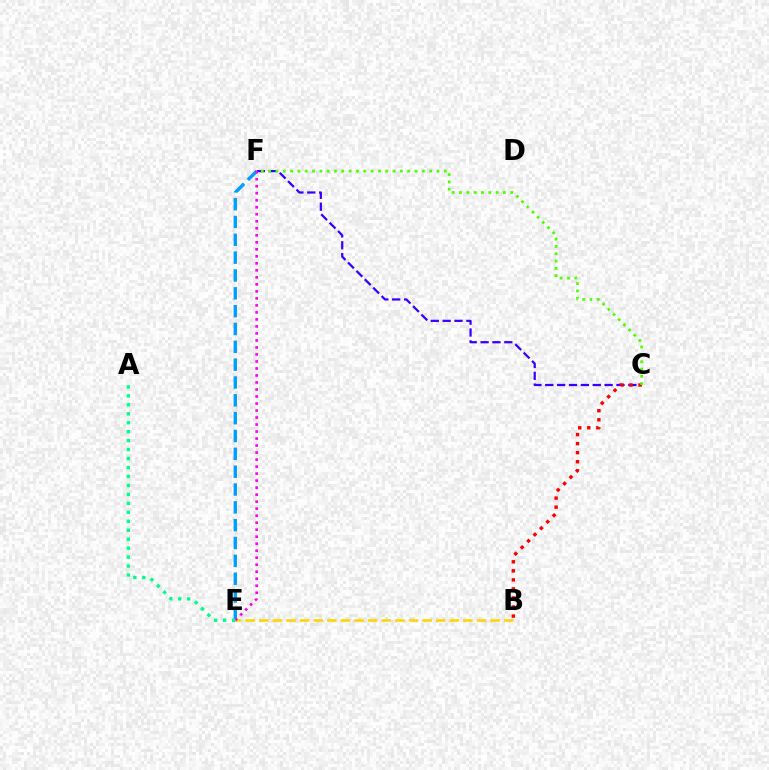{('C', 'F'): [{'color': '#3700ff', 'line_style': 'dashed', 'thickness': 1.61}, {'color': '#4fff00', 'line_style': 'dotted', 'thickness': 1.99}], ('B', 'E'): [{'color': '#ffd500', 'line_style': 'dashed', 'thickness': 1.85}], ('E', 'F'): [{'color': '#009eff', 'line_style': 'dashed', 'thickness': 2.42}, {'color': '#ff00ed', 'line_style': 'dotted', 'thickness': 1.9}], ('B', 'C'): [{'color': '#ff0000', 'line_style': 'dotted', 'thickness': 2.46}], ('A', 'E'): [{'color': '#00ff86', 'line_style': 'dotted', 'thickness': 2.43}]}